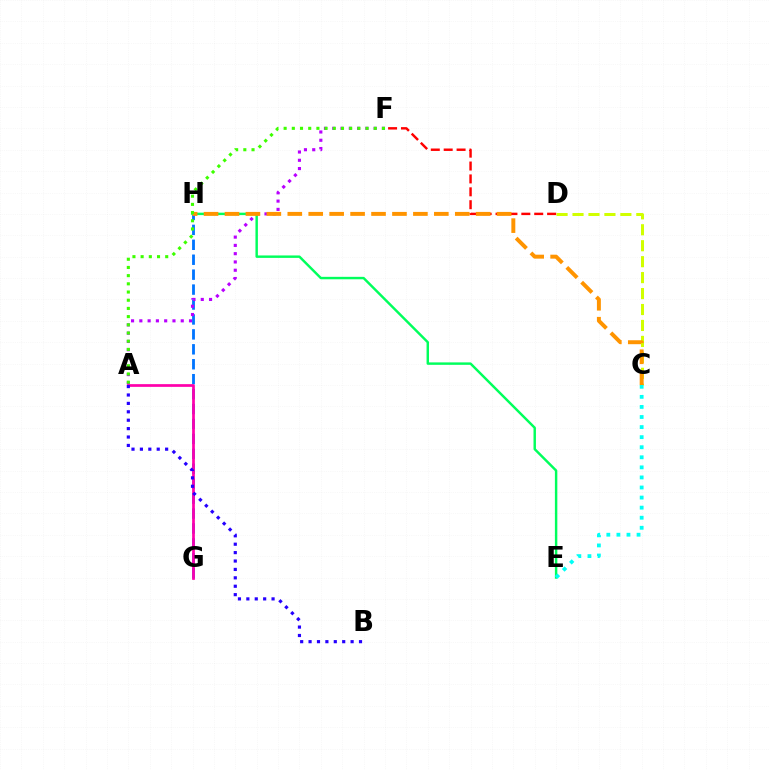{('C', 'D'): [{'color': '#d1ff00', 'line_style': 'dashed', 'thickness': 2.17}], ('G', 'H'): [{'color': '#0074ff', 'line_style': 'dashed', 'thickness': 2.03}], ('A', 'F'): [{'color': '#b900ff', 'line_style': 'dotted', 'thickness': 2.25}, {'color': '#3dff00', 'line_style': 'dotted', 'thickness': 2.23}], ('D', 'F'): [{'color': '#ff0000', 'line_style': 'dashed', 'thickness': 1.75}], ('E', 'H'): [{'color': '#00ff5c', 'line_style': 'solid', 'thickness': 1.76}], ('A', 'G'): [{'color': '#ff00ac', 'line_style': 'solid', 'thickness': 1.96}], ('C', 'E'): [{'color': '#00fff6', 'line_style': 'dotted', 'thickness': 2.74}], ('C', 'H'): [{'color': '#ff9400', 'line_style': 'dashed', 'thickness': 2.84}], ('A', 'B'): [{'color': '#2500ff', 'line_style': 'dotted', 'thickness': 2.28}]}